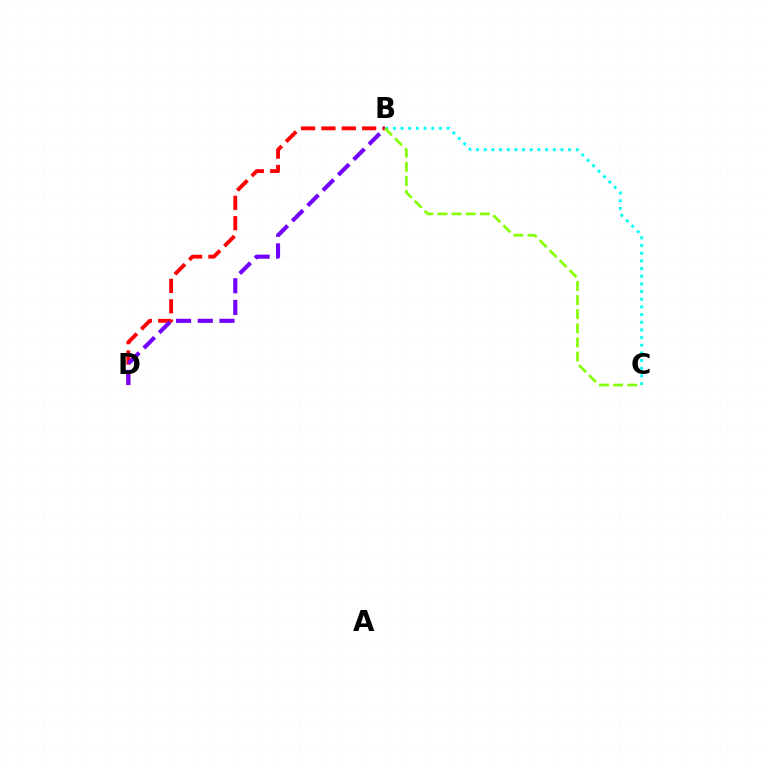{('B', 'C'): [{'color': '#00fff6', 'line_style': 'dotted', 'thickness': 2.08}, {'color': '#84ff00', 'line_style': 'dashed', 'thickness': 1.92}], ('B', 'D'): [{'color': '#ff0000', 'line_style': 'dashed', 'thickness': 2.77}, {'color': '#7200ff', 'line_style': 'dashed', 'thickness': 2.95}]}